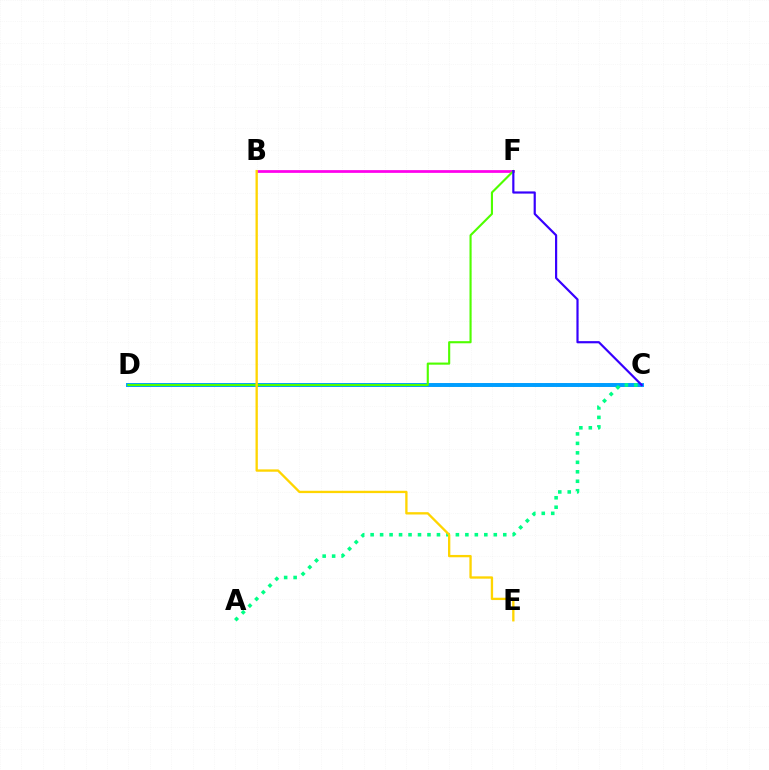{('B', 'F'): [{'color': '#ff00ed', 'line_style': 'solid', 'thickness': 1.98}], ('C', 'D'): [{'color': '#ff0000', 'line_style': 'dashed', 'thickness': 1.71}, {'color': '#009eff', 'line_style': 'solid', 'thickness': 2.84}], ('D', 'F'): [{'color': '#4fff00', 'line_style': 'solid', 'thickness': 1.53}], ('A', 'C'): [{'color': '#00ff86', 'line_style': 'dotted', 'thickness': 2.57}], ('B', 'E'): [{'color': '#ffd500', 'line_style': 'solid', 'thickness': 1.68}], ('C', 'F'): [{'color': '#3700ff', 'line_style': 'solid', 'thickness': 1.57}]}